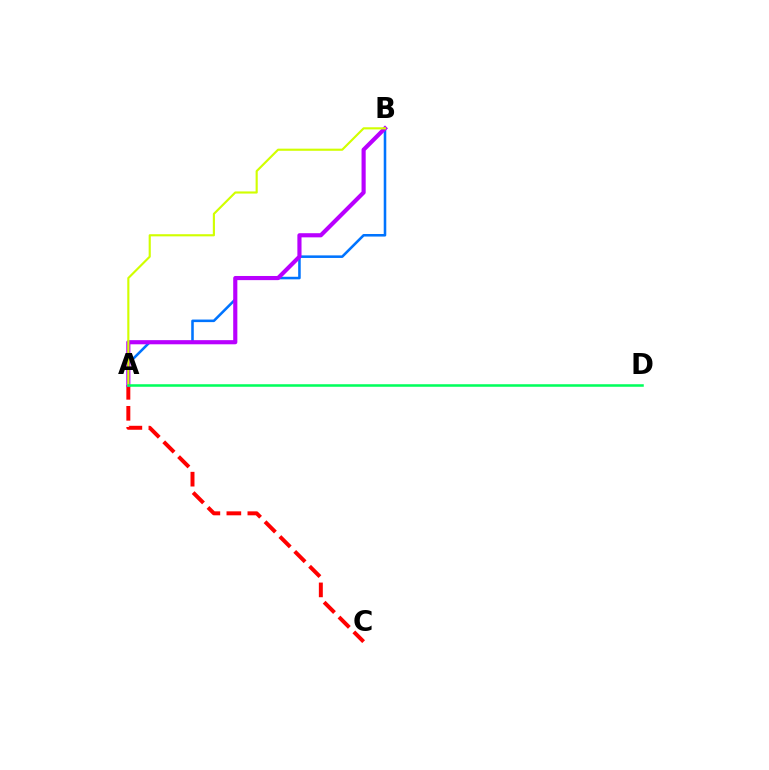{('A', 'B'): [{'color': '#0074ff', 'line_style': 'solid', 'thickness': 1.84}, {'color': '#b900ff', 'line_style': 'solid', 'thickness': 2.98}, {'color': '#d1ff00', 'line_style': 'solid', 'thickness': 1.54}], ('A', 'C'): [{'color': '#ff0000', 'line_style': 'dashed', 'thickness': 2.85}], ('A', 'D'): [{'color': '#00ff5c', 'line_style': 'solid', 'thickness': 1.83}]}